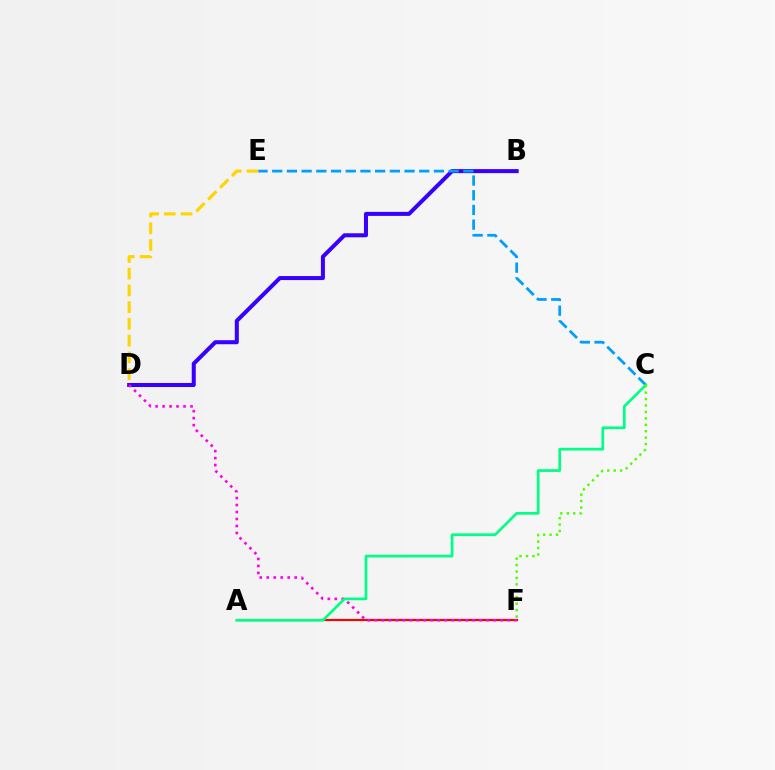{('D', 'E'): [{'color': '#ffd500', 'line_style': 'dashed', 'thickness': 2.27}], ('A', 'F'): [{'color': '#ff0000', 'line_style': 'solid', 'thickness': 1.54}], ('B', 'D'): [{'color': '#3700ff', 'line_style': 'solid', 'thickness': 2.9}], ('D', 'F'): [{'color': '#ff00ed', 'line_style': 'dotted', 'thickness': 1.9}], ('C', 'E'): [{'color': '#009eff', 'line_style': 'dashed', 'thickness': 2.0}], ('A', 'C'): [{'color': '#00ff86', 'line_style': 'solid', 'thickness': 1.95}], ('C', 'F'): [{'color': '#4fff00', 'line_style': 'dotted', 'thickness': 1.75}]}